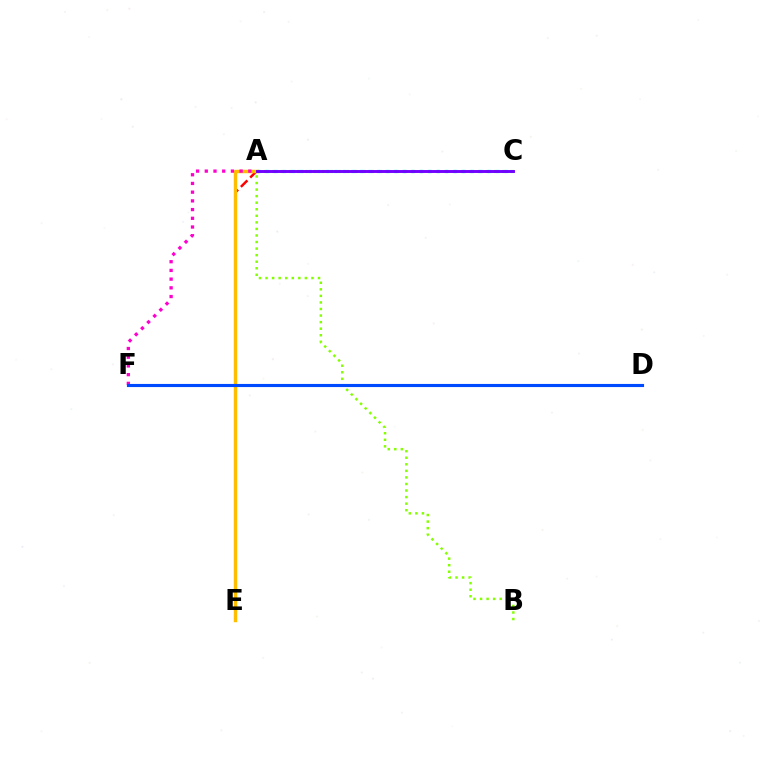{('A', 'E'): [{'color': '#ff0000', 'line_style': 'dashed', 'thickness': 1.78}, {'color': '#ffbd00', 'line_style': 'solid', 'thickness': 2.49}], ('A', 'C'): [{'color': '#00fff6', 'line_style': 'dotted', 'thickness': 2.32}, {'color': '#00ff39', 'line_style': 'dotted', 'thickness': 2.23}, {'color': '#7200ff', 'line_style': 'solid', 'thickness': 2.1}], ('A', 'F'): [{'color': '#ff00cf', 'line_style': 'dotted', 'thickness': 2.37}], ('A', 'B'): [{'color': '#84ff00', 'line_style': 'dotted', 'thickness': 1.78}], ('D', 'F'): [{'color': '#004bff', 'line_style': 'solid', 'thickness': 2.24}]}